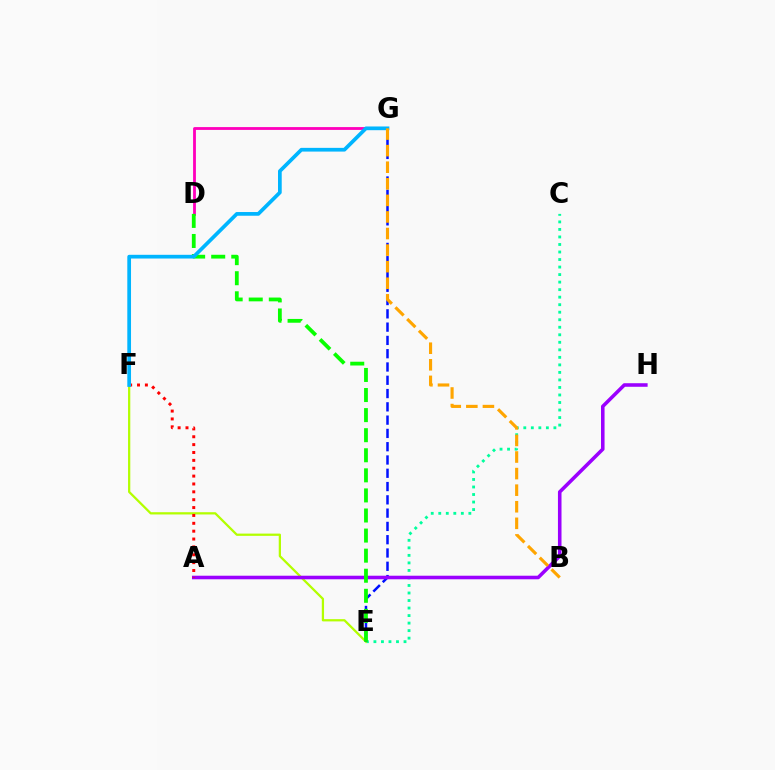{('C', 'E'): [{'color': '#00ff9d', 'line_style': 'dotted', 'thickness': 2.04}], ('E', 'F'): [{'color': '#b3ff00', 'line_style': 'solid', 'thickness': 1.62}], ('E', 'G'): [{'color': '#0010ff', 'line_style': 'dashed', 'thickness': 1.8}], ('D', 'G'): [{'color': '#ff00bd', 'line_style': 'solid', 'thickness': 2.03}], ('A', 'H'): [{'color': '#9b00ff', 'line_style': 'solid', 'thickness': 2.57}], ('D', 'E'): [{'color': '#08ff00', 'line_style': 'dashed', 'thickness': 2.73}], ('A', 'F'): [{'color': '#ff0000', 'line_style': 'dotted', 'thickness': 2.14}], ('F', 'G'): [{'color': '#00b5ff', 'line_style': 'solid', 'thickness': 2.68}], ('B', 'G'): [{'color': '#ffa500', 'line_style': 'dashed', 'thickness': 2.25}]}